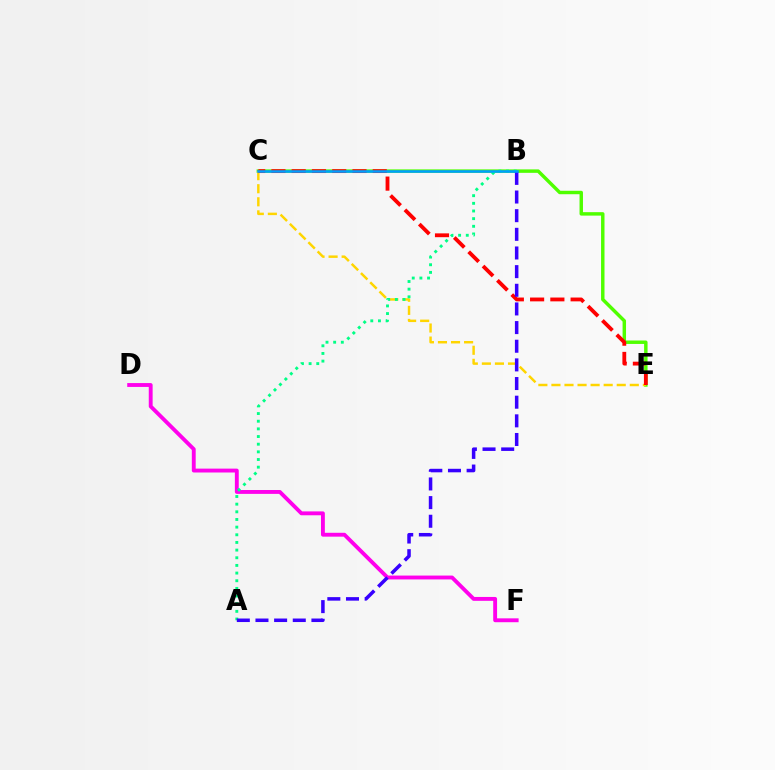{('C', 'E'): [{'color': '#4fff00', 'line_style': 'solid', 'thickness': 2.48}, {'color': '#ffd500', 'line_style': 'dashed', 'thickness': 1.77}, {'color': '#ff0000', 'line_style': 'dashed', 'thickness': 2.75}], ('D', 'F'): [{'color': '#ff00ed', 'line_style': 'solid', 'thickness': 2.79}], ('A', 'B'): [{'color': '#00ff86', 'line_style': 'dotted', 'thickness': 2.08}, {'color': '#3700ff', 'line_style': 'dashed', 'thickness': 2.53}], ('B', 'C'): [{'color': '#009eff', 'line_style': 'solid', 'thickness': 1.84}]}